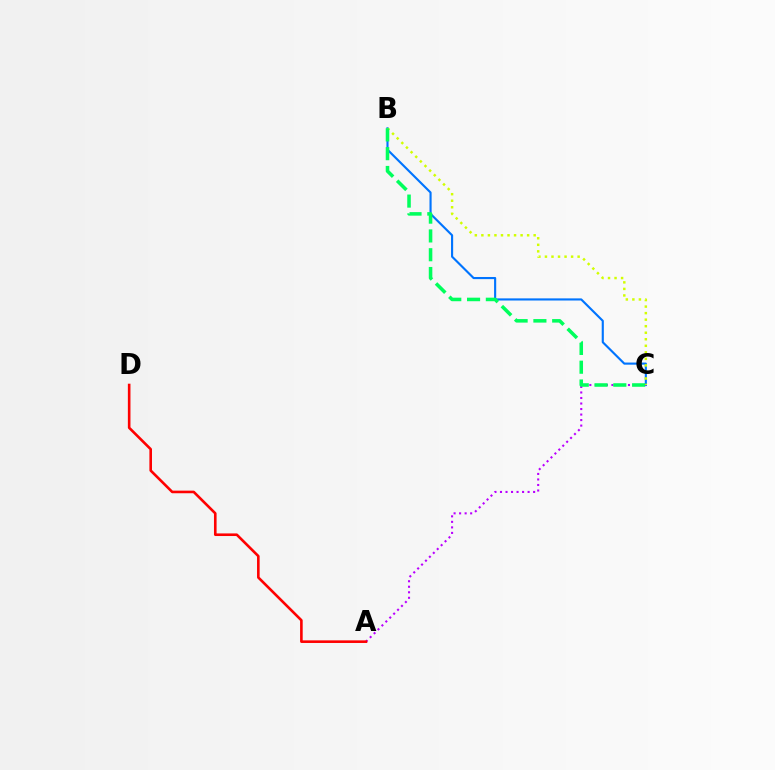{('B', 'C'): [{'color': '#0074ff', 'line_style': 'solid', 'thickness': 1.53}, {'color': '#d1ff00', 'line_style': 'dotted', 'thickness': 1.78}, {'color': '#00ff5c', 'line_style': 'dashed', 'thickness': 2.55}], ('A', 'C'): [{'color': '#b900ff', 'line_style': 'dotted', 'thickness': 1.5}], ('A', 'D'): [{'color': '#ff0000', 'line_style': 'solid', 'thickness': 1.88}]}